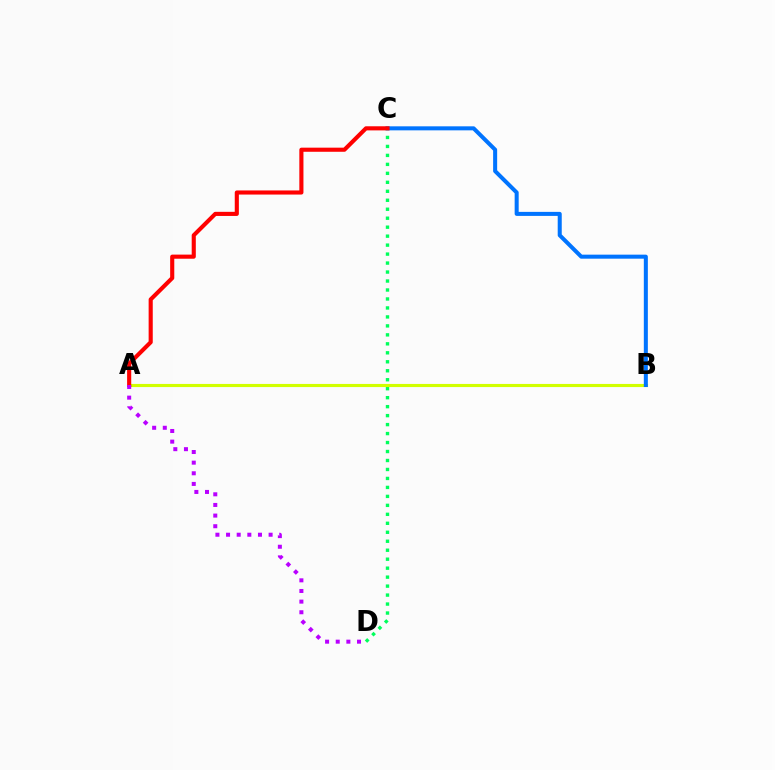{('C', 'D'): [{'color': '#00ff5c', 'line_style': 'dotted', 'thickness': 2.44}], ('A', 'B'): [{'color': '#d1ff00', 'line_style': 'solid', 'thickness': 2.25}], ('B', 'C'): [{'color': '#0074ff', 'line_style': 'solid', 'thickness': 2.9}], ('A', 'C'): [{'color': '#ff0000', 'line_style': 'solid', 'thickness': 2.96}], ('A', 'D'): [{'color': '#b900ff', 'line_style': 'dotted', 'thickness': 2.89}]}